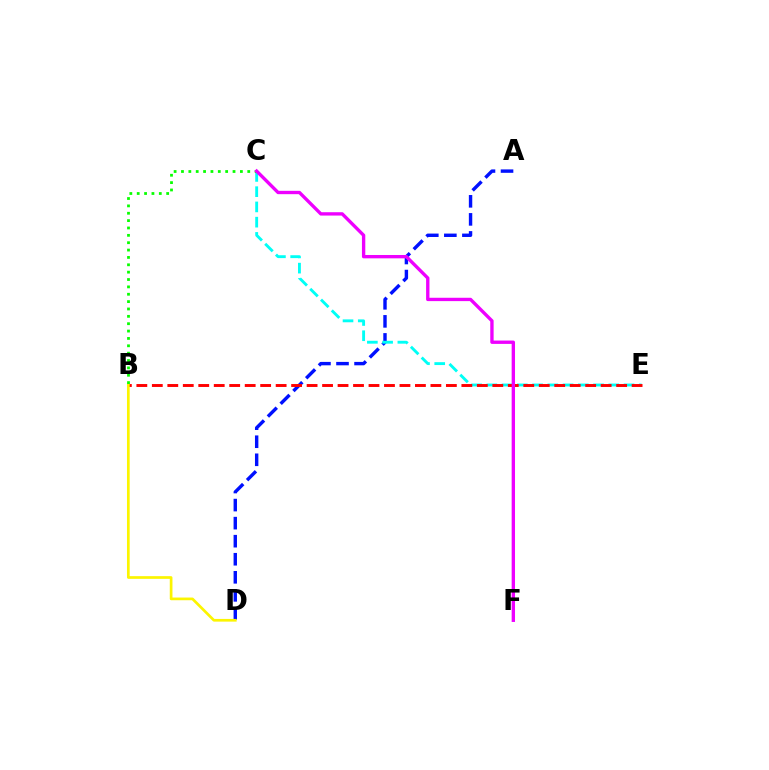{('A', 'D'): [{'color': '#0010ff', 'line_style': 'dashed', 'thickness': 2.45}], ('C', 'E'): [{'color': '#00fff6', 'line_style': 'dashed', 'thickness': 2.07}], ('B', 'E'): [{'color': '#ff0000', 'line_style': 'dashed', 'thickness': 2.1}], ('B', 'D'): [{'color': '#fcf500', 'line_style': 'solid', 'thickness': 1.94}], ('B', 'C'): [{'color': '#08ff00', 'line_style': 'dotted', 'thickness': 2.0}], ('C', 'F'): [{'color': '#ee00ff', 'line_style': 'solid', 'thickness': 2.41}]}